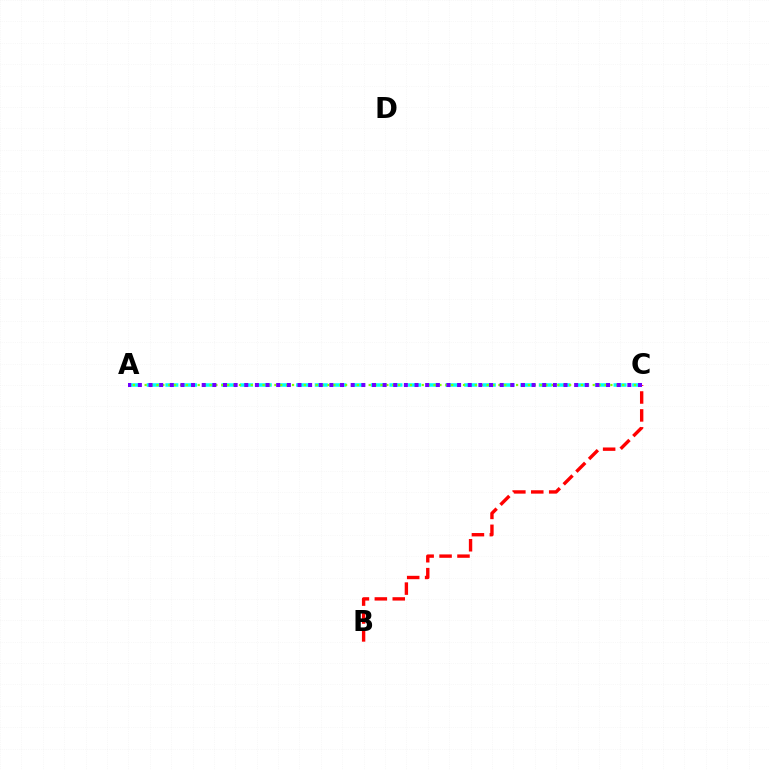{('A', 'C'): [{'color': '#00fff6', 'line_style': 'dashed', 'thickness': 2.54}, {'color': '#84ff00', 'line_style': 'dotted', 'thickness': 1.6}, {'color': '#7200ff', 'line_style': 'dotted', 'thickness': 2.89}], ('B', 'C'): [{'color': '#ff0000', 'line_style': 'dashed', 'thickness': 2.43}]}